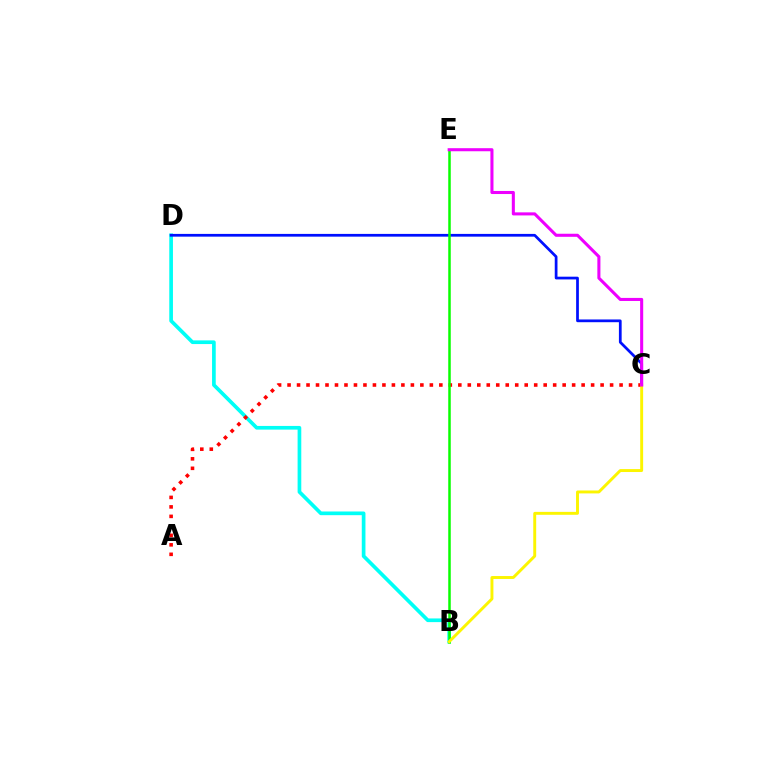{('B', 'D'): [{'color': '#00fff6', 'line_style': 'solid', 'thickness': 2.65}], ('C', 'D'): [{'color': '#0010ff', 'line_style': 'solid', 'thickness': 1.97}], ('A', 'C'): [{'color': '#ff0000', 'line_style': 'dotted', 'thickness': 2.58}], ('B', 'E'): [{'color': '#08ff00', 'line_style': 'solid', 'thickness': 1.81}], ('B', 'C'): [{'color': '#fcf500', 'line_style': 'solid', 'thickness': 2.1}], ('C', 'E'): [{'color': '#ee00ff', 'line_style': 'solid', 'thickness': 2.2}]}